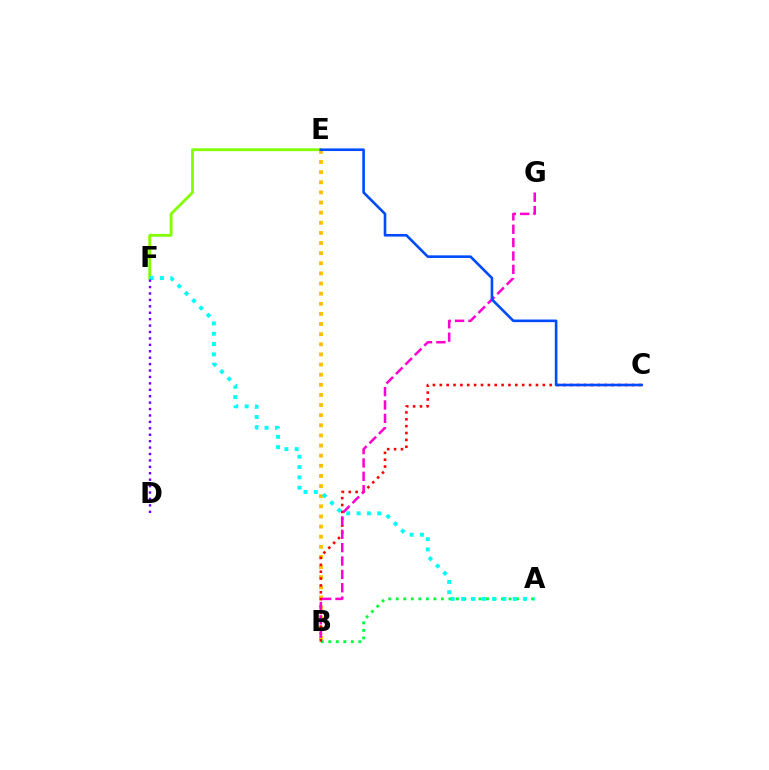{('E', 'F'): [{'color': '#84ff00', 'line_style': 'solid', 'thickness': 2.03}], ('B', 'E'): [{'color': '#ffbd00', 'line_style': 'dotted', 'thickness': 2.75}], ('A', 'B'): [{'color': '#00ff39', 'line_style': 'dotted', 'thickness': 2.04}], ('B', 'C'): [{'color': '#ff0000', 'line_style': 'dotted', 'thickness': 1.87}], ('A', 'F'): [{'color': '#00fff6', 'line_style': 'dotted', 'thickness': 2.8}], ('B', 'G'): [{'color': '#ff00cf', 'line_style': 'dashed', 'thickness': 1.82}], ('D', 'F'): [{'color': '#7200ff', 'line_style': 'dotted', 'thickness': 1.74}], ('C', 'E'): [{'color': '#004bff', 'line_style': 'solid', 'thickness': 1.89}]}